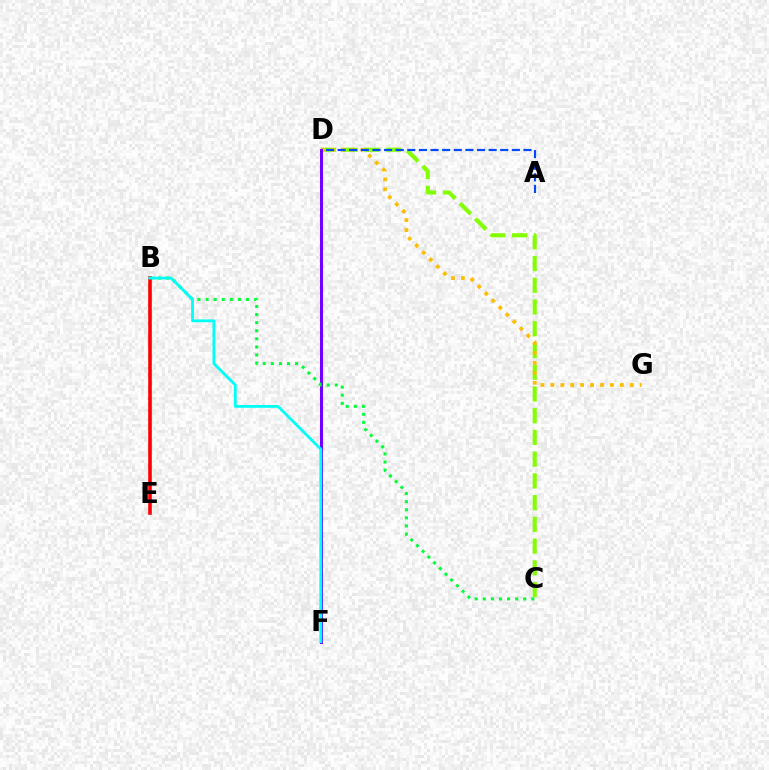{('C', 'D'): [{'color': '#84ff00', 'line_style': 'dashed', 'thickness': 2.95}], ('B', 'E'): [{'color': '#ff00cf', 'line_style': 'solid', 'thickness': 1.53}, {'color': '#ff0000', 'line_style': 'solid', 'thickness': 2.58}], ('D', 'G'): [{'color': '#ffbd00', 'line_style': 'dotted', 'thickness': 2.7}], ('A', 'D'): [{'color': '#004bff', 'line_style': 'dashed', 'thickness': 1.58}], ('D', 'F'): [{'color': '#7200ff', 'line_style': 'solid', 'thickness': 2.19}], ('B', 'C'): [{'color': '#00ff39', 'line_style': 'dotted', 'thickness': 2.2}], ('B', 'F'): [{'color': '#00fff6', 'line_style': 'solid', 'thickness': 2.02}]}